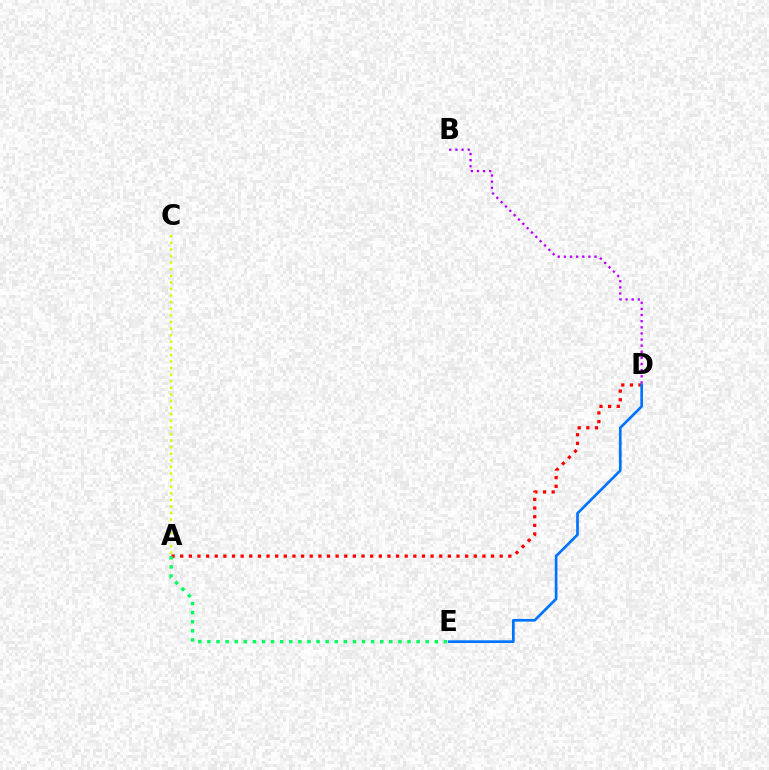{('A', 'C'): [{'color': '#d1ff00', 'line_style': 'dotted', 'thickness': 1.79}], ('A', 'D'): [{'color': '#ff0000', 'line_style': 'dotted', 'thickness': 2.35}], ('B', 'D'): [{'color': '#b900ff', 'line_style': 'dotted', 'thickness': 1.67}], ('D', 'E'): [{'color': '#0074ff', 'line_style': 'solid', 'thickness': 1.94}], ('A', 'E'): [{'color': '#00ff5c', 'line_style': 'dotted', 'thickness': 2.47}]}